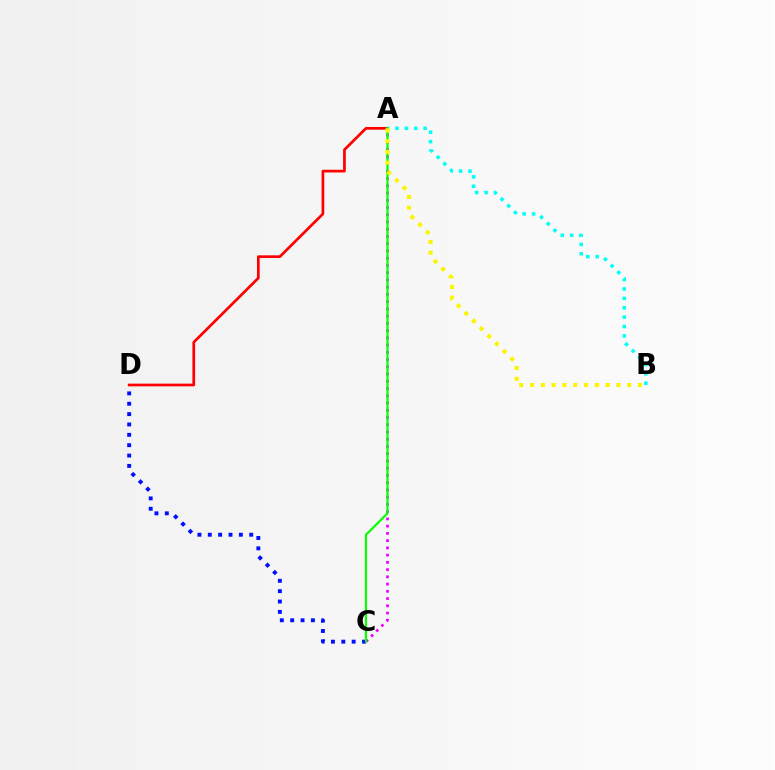{('C', 'D'): [{'color': '#0010ff', 'line_style': 'dotted', 'thickness': 2.81}], ('A', 'C'): [{'color': '#ee00ff', 'line_style': 'dotted', 'thickness': 1.97}, {'color': '#08ff00', 'line_style': 'solid', 'thickness': 1.59}], ('A', 'D'): [{'color': '#ff0000', 'line_style': 'solid', 'thickness': 1.95}], ('A', 'B'): [{'color': '#00fff6', 'line_style': 'dotted', 'thickness': 2.55}, {'color': '#fcf500', 'line_style': 'dotted', 'thickness': 2.93}]}